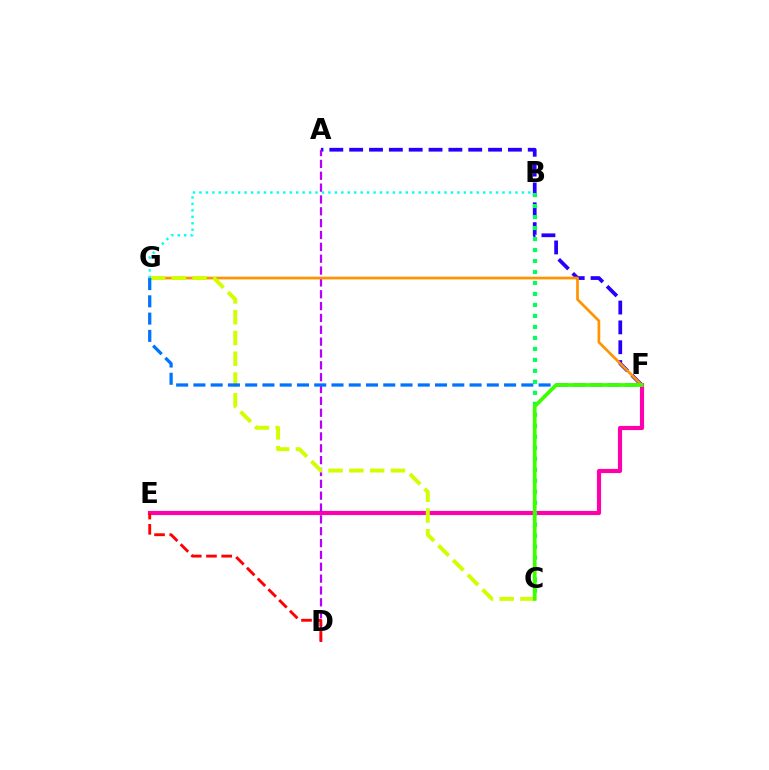{('A', 'F'): [{'color': '#2500ff', 'line_style': 'dashed', 'thickness': 2.7}], ('E', 'F'): [{'color': '#ff00ac', 'line_style': 'solid', 'thickness': 2.98}], ('A', 'D'): [{'color': '#b900ff', 'line_style': 'dashed', 'thickness': 1.61}], ('F', 'G'): [{'color': '#ff9400', 'line_style': 'solid', 'thickness': 1.95}, {'color': '#0074ff', 'line_style': 'dashed', 'thickness': 2.34}], ('B', 'C'): [{'color': '#00ff5c', 'line_style': 'dotted', 'thickness': 2.99}], ('C', 'G'): [{'color': '#d1ff00', 'line_style': 'dashed', 'thickness': 2.82}], ('B', 'G'): [{'color': '#00fff6', 'line_style': 'dotted', 'thickness': 1.75}], ('C', 'F'): [{'color': '#3dff00', 'line_style': 'solid', 'thickness': 2.69}], ('D', 'E'): [{'color': '#ff0000', 'line_style': 'dashed', 'thickness': 2.07}]}